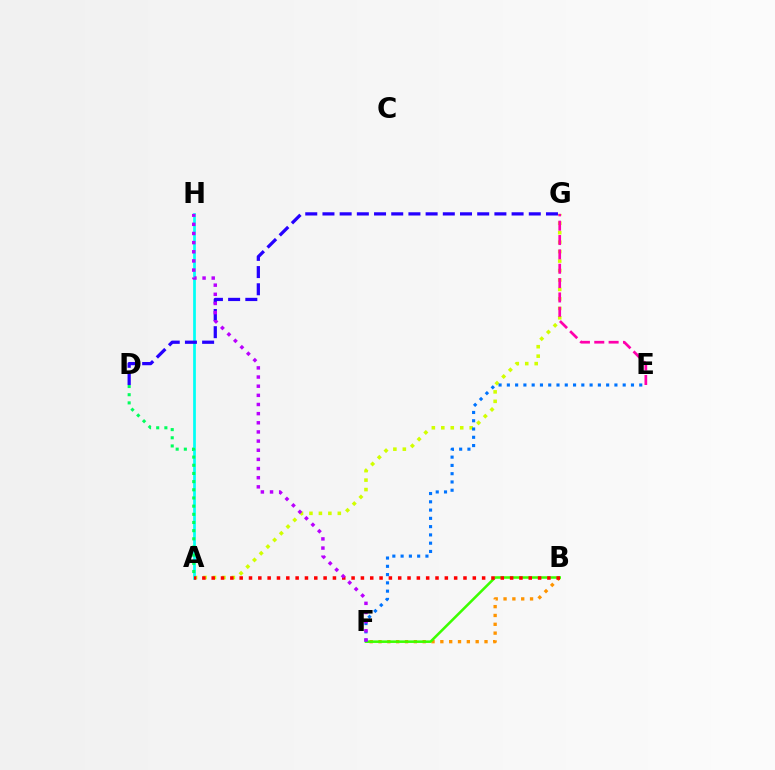{('B', 'F'): [{'color': '#ff9400', 'line_style': 'dotted', 'thickness': 2.4}, {'color': '#3dff00', 'line_style': 'solid', 'thickness': 1.83}], ('A', 'G'): [{'color': '#d1ff00', 'line_style': 'dotted', 'thickness': 2.57}], ('E', 'G'): [{'color': '#ff00ac', 'line_style': 'dashed', 'thickness': 1.95}], ('A', 'H'): [{'color': '#00fff6', 'line_style': 'solid', 'thickness': 1.96}], ('E', 'F'): [{'color': '#0074ff', 'line_style': 'dotted', 'thickness': 2.25}], ('A', 'D'): [{'color': '#00ff5c', 'line_style': 'dotted', 'thickness': 2.22}], ('A', 'B'): [{'color': '#ff0000', 'line_style': 'dotted', 'thickness': 2.53}], ('D', 'G'): [{'color': '#2500ff', 'line_style': 'dashed', 'thickness': 2.34}], ('F', 'H'): [{'color': '#b900ff', 'line_style': 'dotted', 'thickness': 2.49}]}